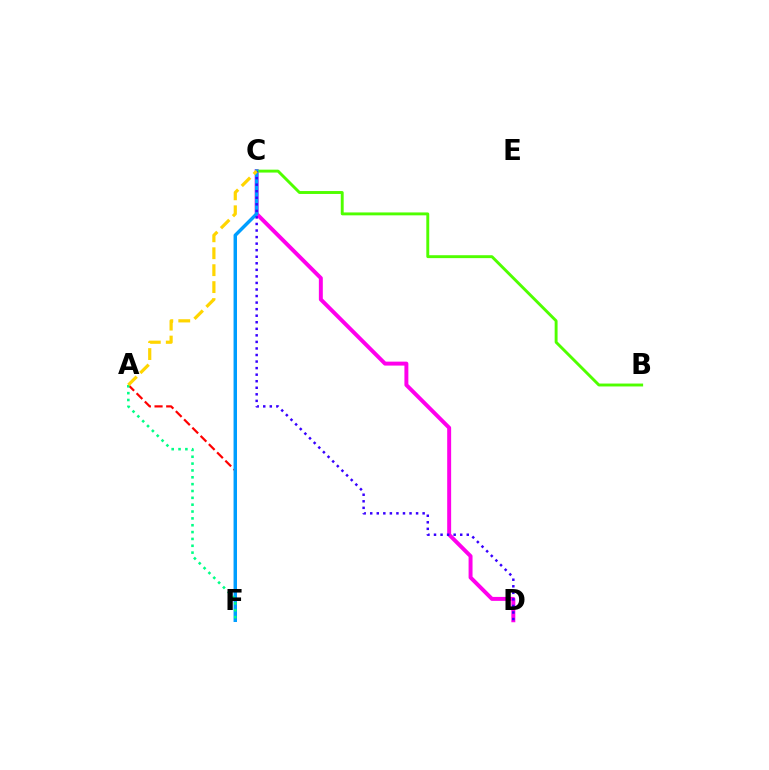{('A', 'F'): [{'color': '#ff0000', 'line_style': 'dashed', 'thickness': 1.59}, {'color': '#00ff86', 'line_style': 'dotted', 'thickness': 1.86}], ('C', 'D'): [{'color': '#ff00ed', 'line_style': 'solid', 'thickness': 2.84}, {'color': '#3700ff', 'line_style': 'dotted', 'thickness': 1.78}], ('B', 'C'): [{'color': '#4fff00', 'line_style': 'solid', 'thickness': 2.09}], ('C', 'F'): [{'color': '#009eff', 'line_style': 'solid', 'thickness': 2.49}], ('A', 'C'): [{'color': '#ffd500', 'line_style': 'dashed', 'thickness': 2.3}]}